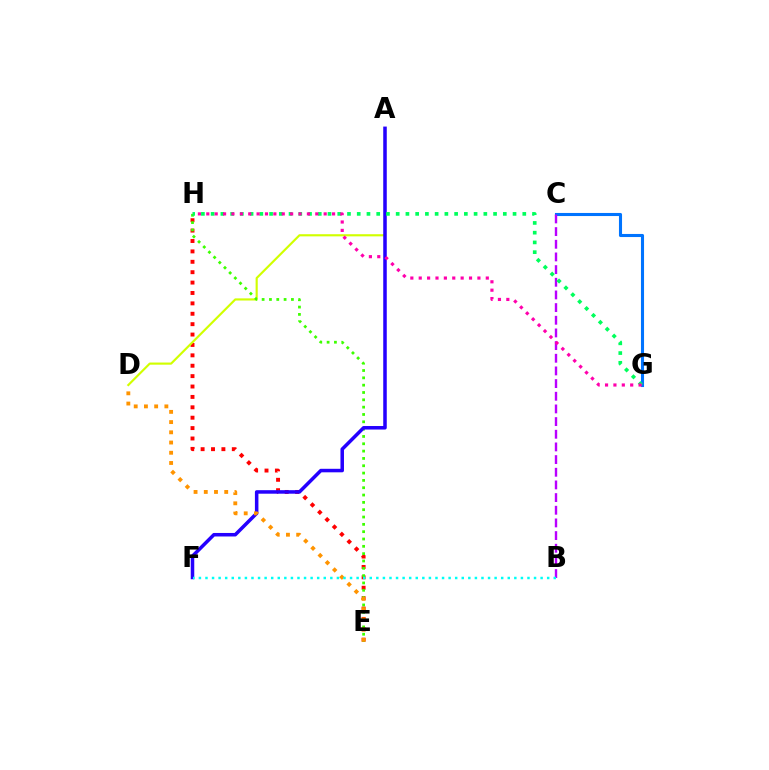{('C', 'G'): [{'color': '#0074ff', 'line_style': 'solid', 'thickness': 2.22}], ('E', 'H'): [{'color': '#ff0000', 'line_style': 'dotted', 'thickness': 2.82}, {'color': '#3dff00', 'line_style': 'dotted', 'thickness': 1.99}], ('A', 'D'): [{'color': '#d1ff00', 'line_style': 'solid', 'thickness': 1.55}], ('B', 'C'): [{'color': '#b900ff', 'line_style': 'dashed', 'thickness': 1.72}], ('A', 'F'): [{'color': '#2500ff', 'line_style': 'solid', 'thickness': 2.53}], ('G', 'H'): [{'color': '#00ff5c', 'line_style': 'dotted', 'thickness': 2.65}, {'color': '#ff00ac', 'line_style': 'dotted', 'thickness': 2.28}], ('D', 'E'): [{'color': '#ff9400', 'line_style': 'dotted', 'thickness': 2.78}], ('B', 'F'): [{'color': '#00fff6', 'line_style': 'dotted', 'thickness': 1.79}]}